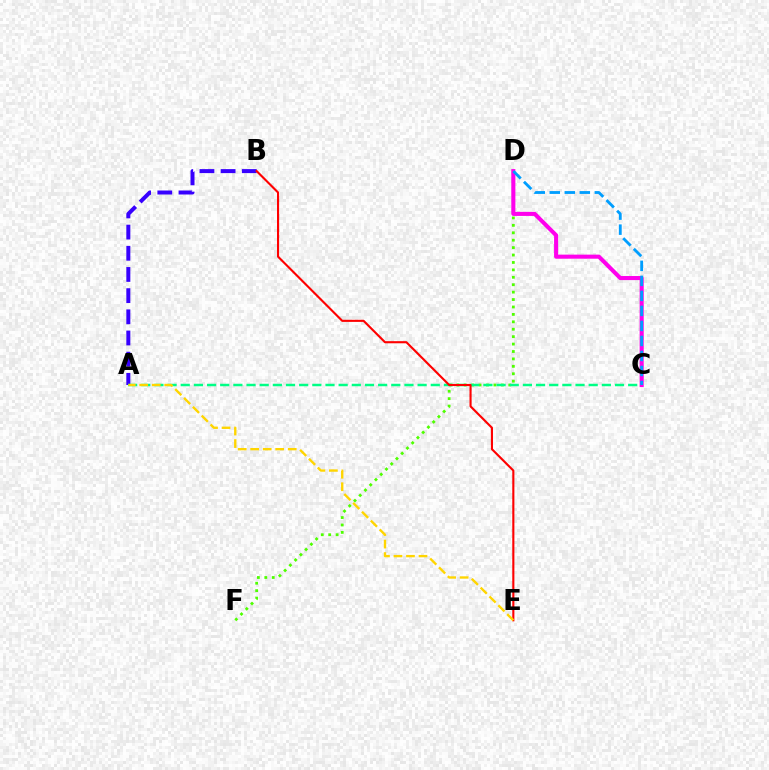{('A', 'B'): [{'color': '#3700ff', 'line_style': 'dashed', 'thickness': 2.88}], ('D', 'F'): [{'color': '#4fff00', 'line_style': 'dotted', 'thickness': 2.02}], ('A', 'C'): [{'color': '#00ff86', 'line_style': 'dashed', 'thickness': 1.79}], ('C', 'D'): [{'color': '#ff00ed', 'line_style': 'solid', 'thickness': 2.93}, {'color': '#009eff', 'line_style': 'dashed', 'thickness': 2.04}], ('B', 'E'): [{'color': '#ff0000', 'line_style': 'solid', 'thickness': 1.53}], ('A', 'E'): [{'color': '#ffd500', 'line_style': 'dashed', 'thickness': 1.7}]}